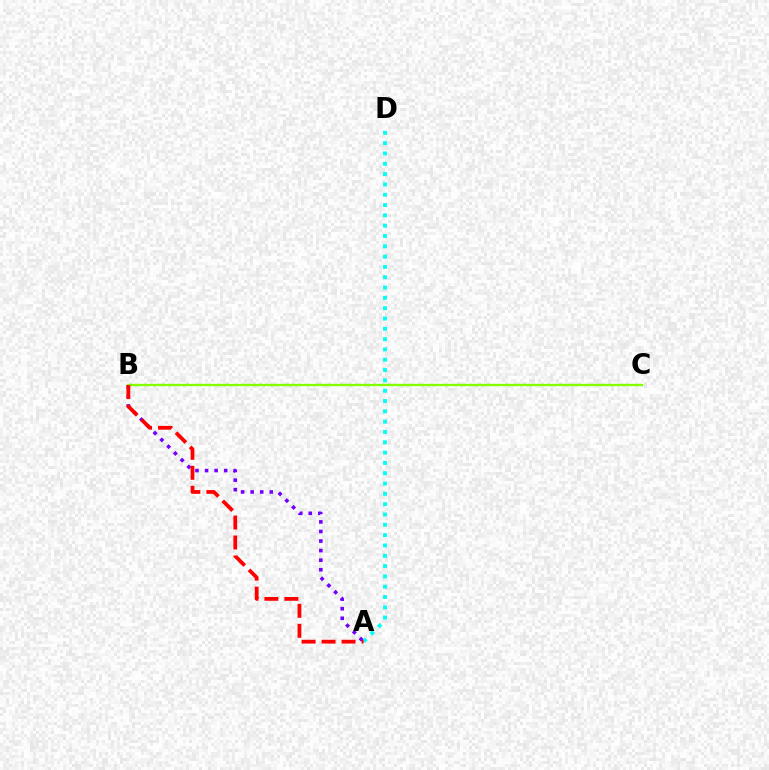{('A', 'B'): [{'color': '#7200ff', 'line_style': 'dotted', 'thickness': 2.6}, {'color': '#ff0000', 'line_style': 'dashed', 'thickness': 2.72}], ('B', 'C'): [{'color': '#84ff00', 'line_style': 'solid', 'thickness': 1.71}], ('A', 'D'): [{'color': '#00fff6', 'line_style': 'dotted', 'thickness': 2.8}]}